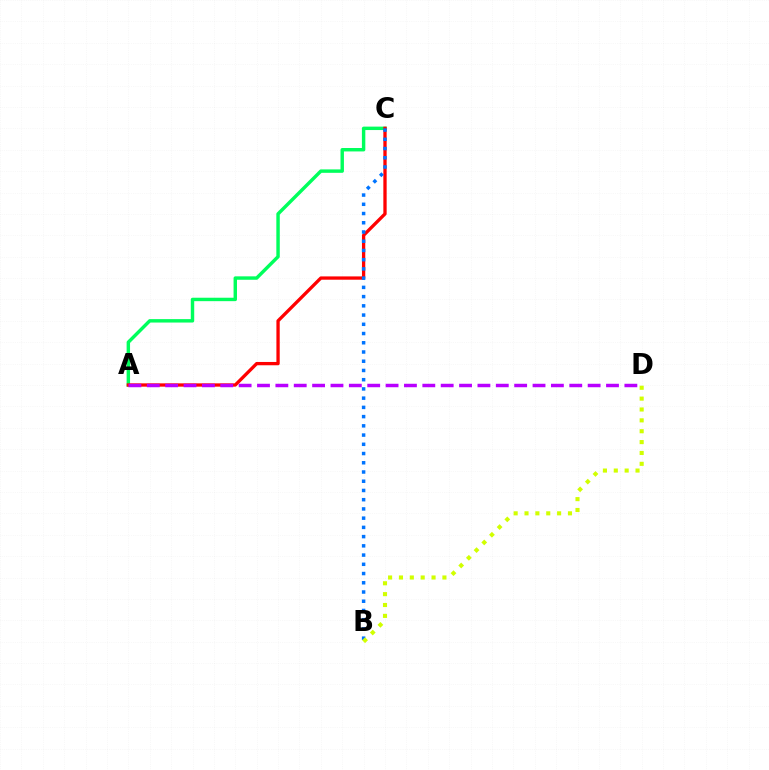{('A', 'C'): [{'color': '#00ff5c', 'line_style': 'solid', 'thickness': 2.47}, {'color': '#ff0000', 'line_style': 'solid', 'thickness': 2.38}], ('B', 'C'): [{'color': '#0074ff', 'line_style': 'dotted', 'thickness': 2.51}], ('A', 'D'): [{'color': '#b900ff', 'line_style': 'dashed', 'thickness': 2.5}], ('B', 'D'): [{'color': '#d1ff00', 'line_style': 'dotted', 'thickness': 2.95}]}